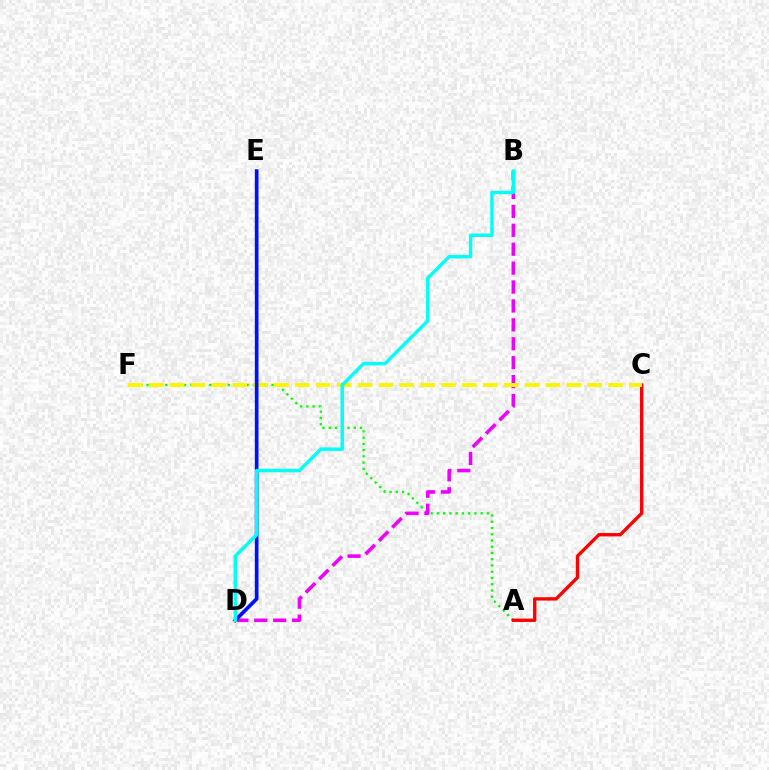{('A', 'F'): [{'color': '#08ff00', 'line_style': 'dotted', 'thickness': 1.7}], ('A', 'C'): [{'color': '#ff0000', 'line_style': 'solid', 'thickness': 2.41}], ('B', 'D'): [{'color': '#ee00ff', 'line_style': 'dashed', 'thickness': 2.57}, {'color': '#00fff6', 'line_style': 'solid', 'thickness': 2.46}], ('C', 'F'): [{'color': '#fcf500', 'line_style': 'dashed', 'thickness': 2.84}], ('D', 'E'): [{'color': '#0010ff', 'line_style': 'solid', 'thickness': 2.66}]}